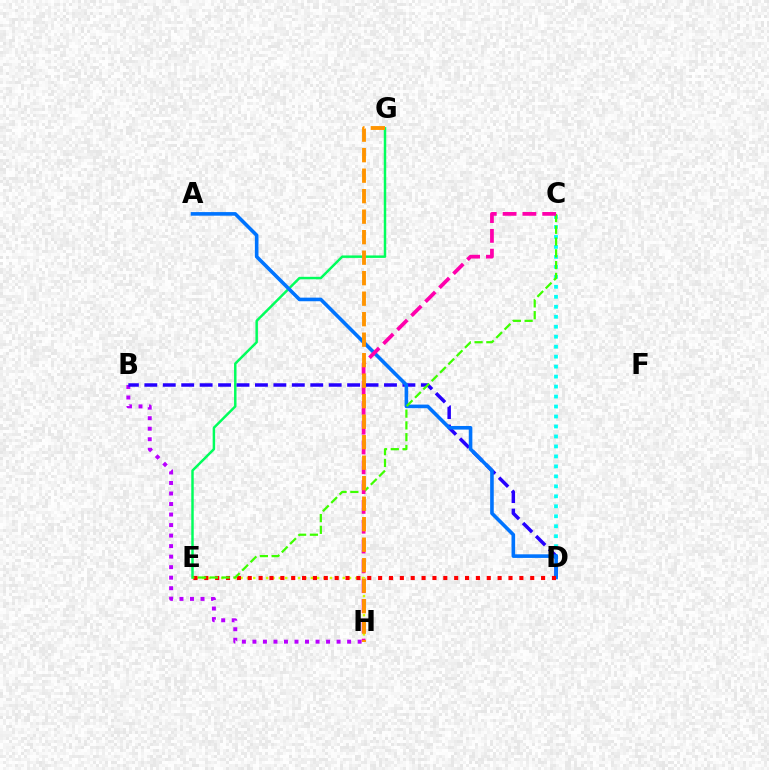{('B', 'H'): [{'color': '#b900ff', 'line_style': 'dotted', 'thickness': 2.86}], ('E', 'G'): [{'color': '#00ff5c', 'line_style': 'solid', 'thickness': 1.78}], ('C', 'D'): [{'color': '#00fff6', 'line_style': 'dotted', 'thickness': 2.71}], ('E', 'H'): [{'color': '#d1ff00', 'line_style': 'dotted', 'thickness': 1.74}], ('B', 'D'): [{'color': '#2500ff', 'line_style': 'dashed', 'thickness': 2.5}], ('A', 'D'): [{'color': '#0074ff', 'line_style': 'solid', 'thickness': 2.59}], ('D', 'E'): [{'color': '#ff0000', 'line_style': 'dotted', 'thickness': 2.95}], ('C', 'E'): [{'color': '#3dff00', 'line_style': 'dashed', 'thickness': 1.6}], ('C', 'H'): [{'color': '#ff00ac', 'line_style': 'dashed', 'thickness': 2.69}], ('G', 'H'): [{'color': '#ff9400', 'line_style': 'dashed', 'thickness': 2.79}]}